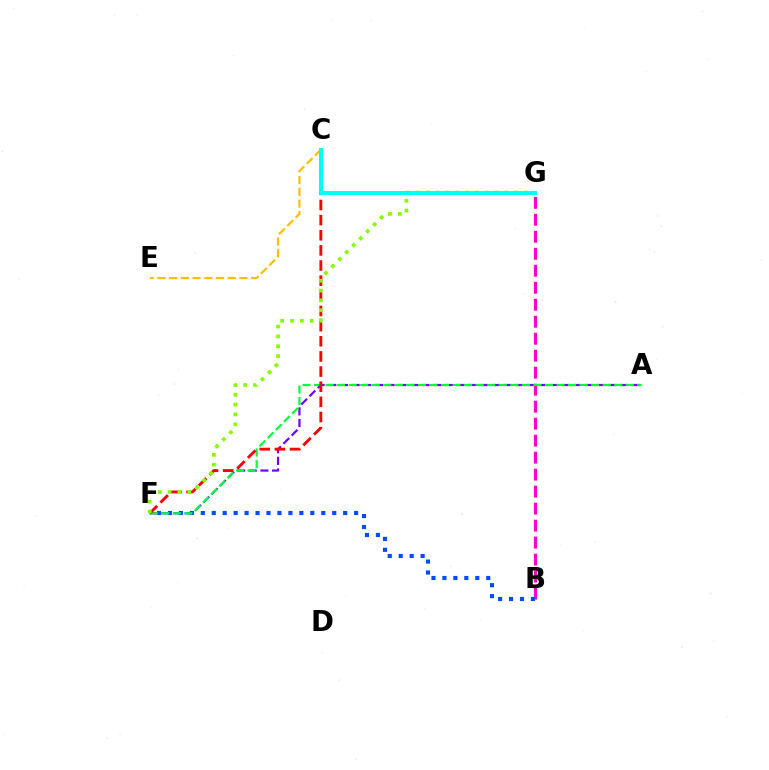{('A', 'F'): [{'color': '#7200ff', 'line_style': 'dashed', 'thickness': 1.58}, {'color': '#00ff39', 'line_style': 'dashed', 'thickness': 1.57}], ('C', 'E'): [{'color': '#ffbd00', 'line_style': 'dashed', 'thickness': 1.59}], ('B', 'G'): [{'color': '#ff00cf', 'line_style': 'dashed', 'thickness': 2.31}], ('B', 'F'): [{'color': '#004bff', 'line_style': 'dotted', 'thickness': 2.98}], ('C', 'F'): [{'color': '#ff0000', 'line_style': 'dashed', 'thickness': 2.06}], ('F', 'G'): [{'color': '#84ff00', 'line_style': 'dotted', 'thickness': 2.67}], ('C', 'G'): [{'color': '#00fff6', 'line_style': 'solid', 'thickness': 2.83}]}